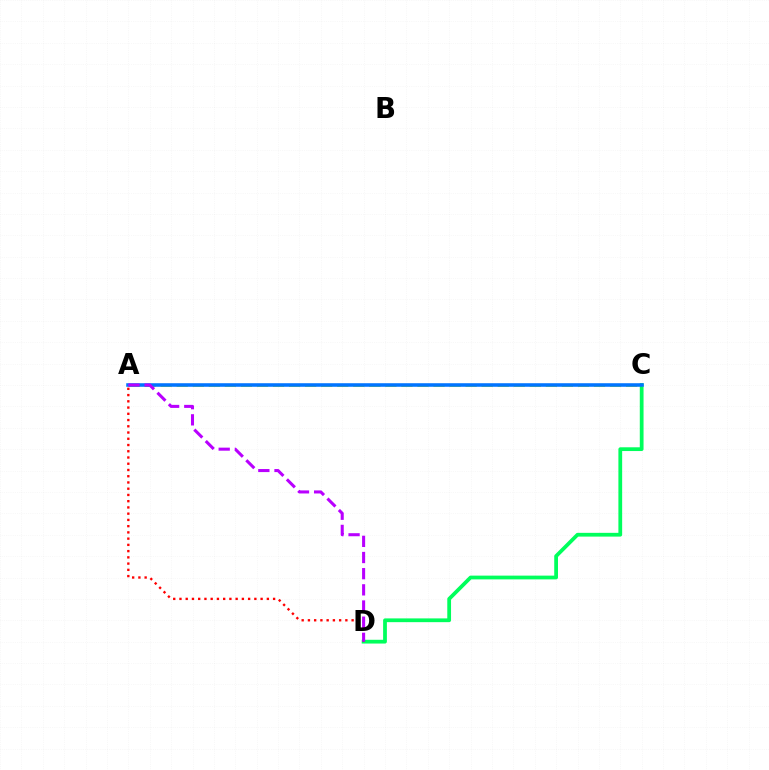{('C', 'D'): [{'color': '#00ff5c', 'line_style': 'solid', 'thickness': 2.71}], ('A', 'C'): [{'color': '#d1ff00', 'line_style': 'dashed', 'thickness': 2.18}, {'color': '#0074ff', 'line_style': 'solid', 'thickness': 2.56}], ('A', 'D'): [{'color': '#ff0000', 'line_style': 'dotted', 'thickness': 1.7}, {'color': '#b900ff', 'line_style': 'dashed', 'thickness': 2.2}]}